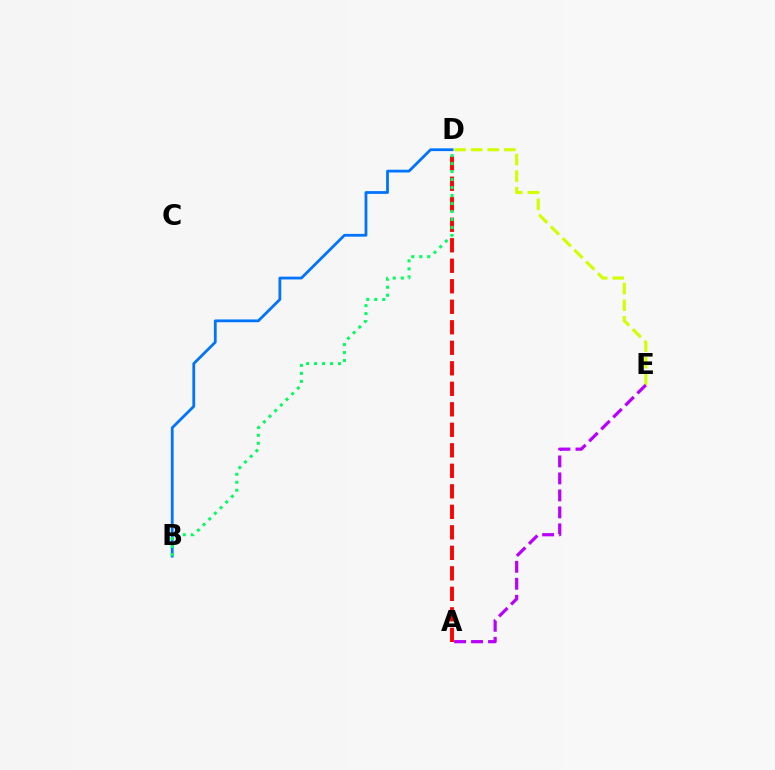{('A', 'D'): [{'color': '#ff0000', 'line_style': 'dashed', 'thickness': 2.79}], ('B', 'D'): [{'color': '#0074ff', 'line_style': 'solid', 'thickness': 2.0}, {'color': '#00ff5c', 'line_style': 'dotted', 'thickness': 2.17}], ('D', 'E'): [{'color': '#d1ff00', 'line_style': 'dashed', 'thickness': 2.25}], ('A', 'E'): [{'color': '#b900ff', 'line_style': 'dashed', 'thickness': 2.31}]}